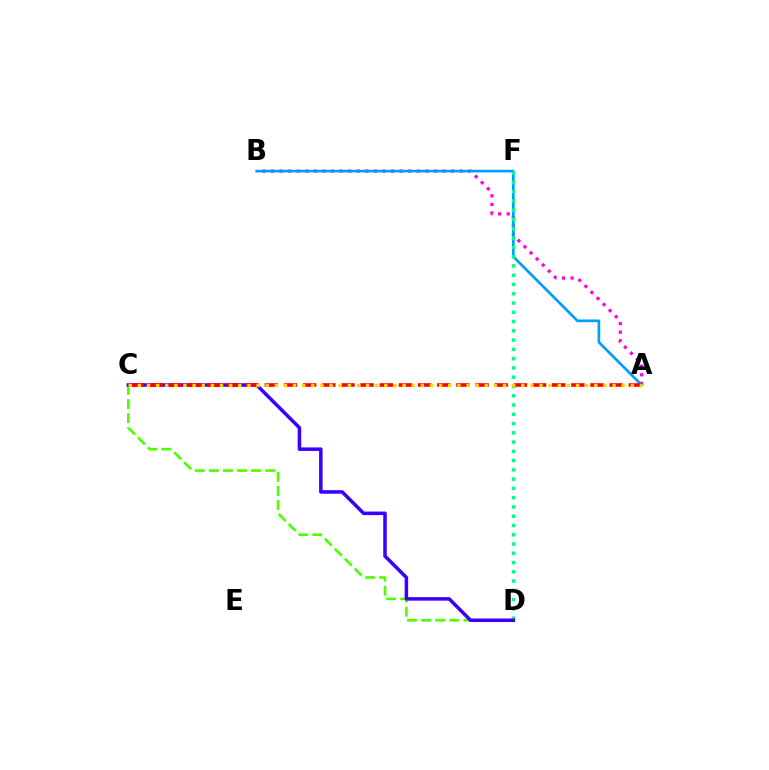{('A', 'B'): [{'color': '#ff00ed', 'line_style': 'dotted', 'thickness': 2.33}, {'color': '#009eff', 'line_style': 'solid', 'thickness': 1.94}], ('C', 'D'): [{'color': '#4fff00', 'line_style': 'dashed', 'thickness': 1.92}, {'color': '#3700ff', 'line_style': 'solid', 'thickness': 2.54}], ('D', 'F'): [{'color': '#00ff86', 'line_style': 'dotted', 'thickness': 2.52}], ('A', 'C'): [{'color': '#ff0000', 'line_style': 'dashed', 'thickness': 2.6}, {'color': '#ffd500', 'line_style': 'dotted', 'thickness': 2.48}]}